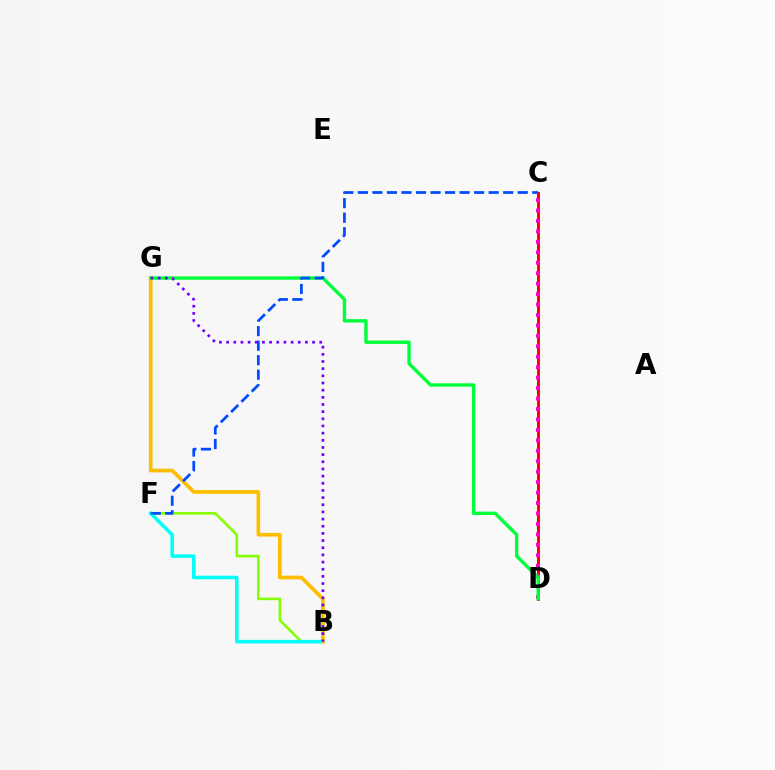{('B', 'F'): [{'color': '#84ff00', 'line_style': 'solid', 'thickness': 1.87}, {'color': '#00fff6', 'line_style': 'solid', 'thickness': 2.57}], ('C', 'D'): [{'color': '#ff0000', 'line_style': 'solid', 'thickness': 2.13}, {'color': '#ff00cf', 'line_style': 'dotted', 'thickness': 2.84}], ('B', 'G'): [{'color': '#ffbd00', 'line_style': 'solid', 'thickness': 2.64}, {'color': '#7200ff', 'line_style': 'dotted', 'thickness': 1.95}], ('D', 'G'): [{'color': '#00ff39', 'line_style': 'solid', 'thickness': 2.43}], ('C', 'F'): [{'color': '#004bff', 'line_style': 'dashed', 'thickness': 1.97}]}